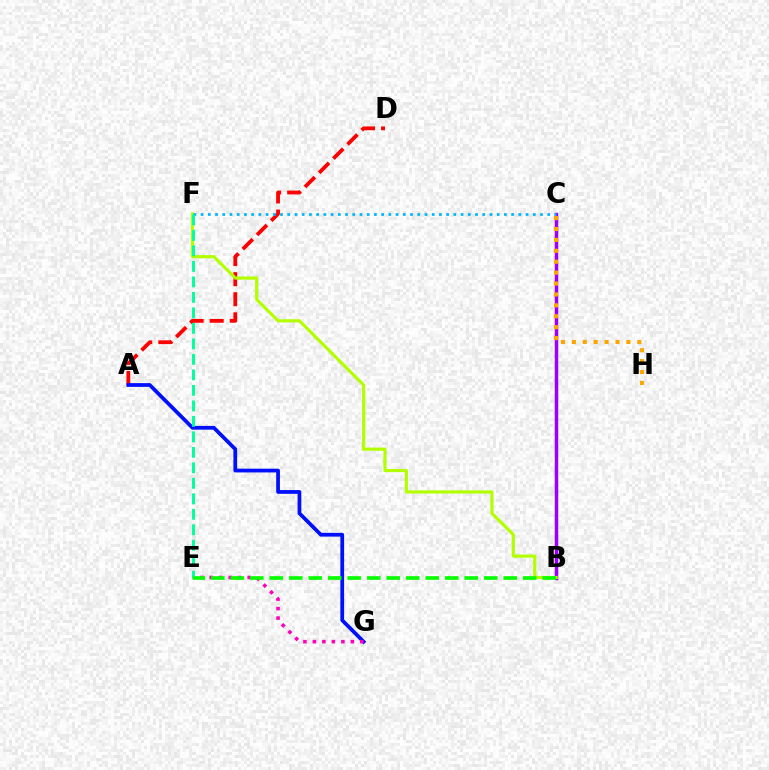{('A', 'D'): [{'color': '#ff0000', 'line_style': 'dashed', 'thickness': 2.73}], ('B', 'C'): [{'color': '#9b00ff', 'line_style': 'solid', 'thickness': 2.52}], ('B', 'F'): [{'color': '#b3ff00', 'line_style': 'solid', 'thickness': 2.28}], ('A', 'G'): [{'color': '#0010ff', 'line_style': 'solid', 'thickness': 2.71}], ('E', 'G'): [{'color': '#ff00bd', 'line_style': 'dotted', 'thickness': 2.58}], ('C', 'H'): [{'color': '#ffa500', 'line_style': 'dotted', 'thickness': 2.96}], ('C', 'F'): [{'color': '#00b5ff', 'line_style': 'dotted', 'thickness': 1.96}], ('E', 'F'): [{'color': '#00ff9d', 'line_style': 'dashed', 'thickness': 2.1}], ('B', 'E'): [{'color': '#08ff00', 'line_style': 'dashed', 'thickness': 2.65}]}